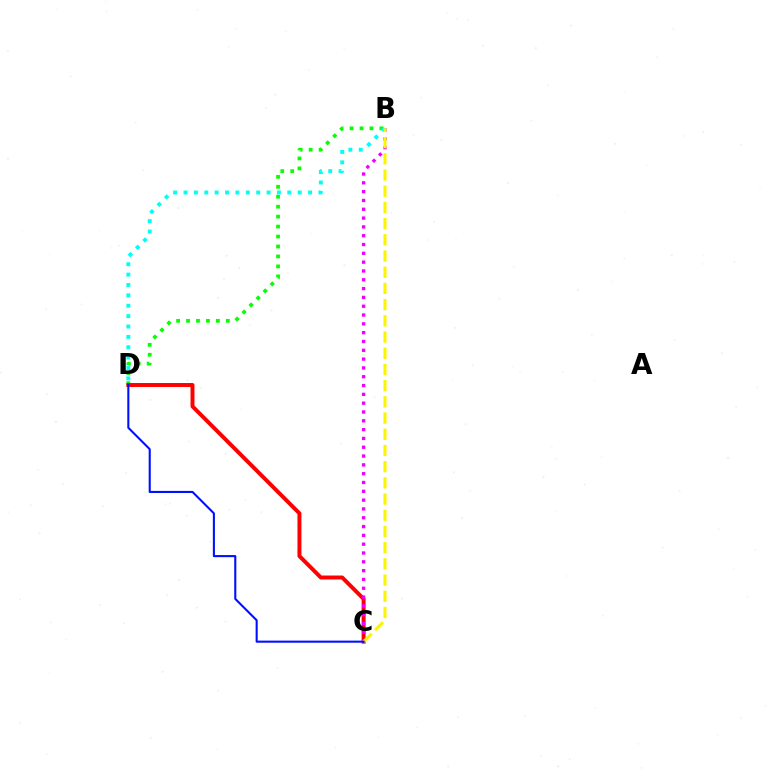{('B', 'D'): [{'color': '#08ff00', 'line_style': 'dotted', 'thickness': 2.7}, {'color': '#00fff6', 'line_style': 'dotted', 'thickness': 2.82}], ('C', 'D'): [{'color': '#ff0000', 'line_style': 'solid', 'thickness': 2.85}, {'color': '#0010ff', 'line_style': 'solid', 'thickness': 1.51}], ('B', 'C'): [{'color': '#ee00ff', 'line_style': 'dotted', 'thickness': 2.39}, {'color': '#fcf500', 'line_style': 'dashed', 'thickness': 2.2}]}